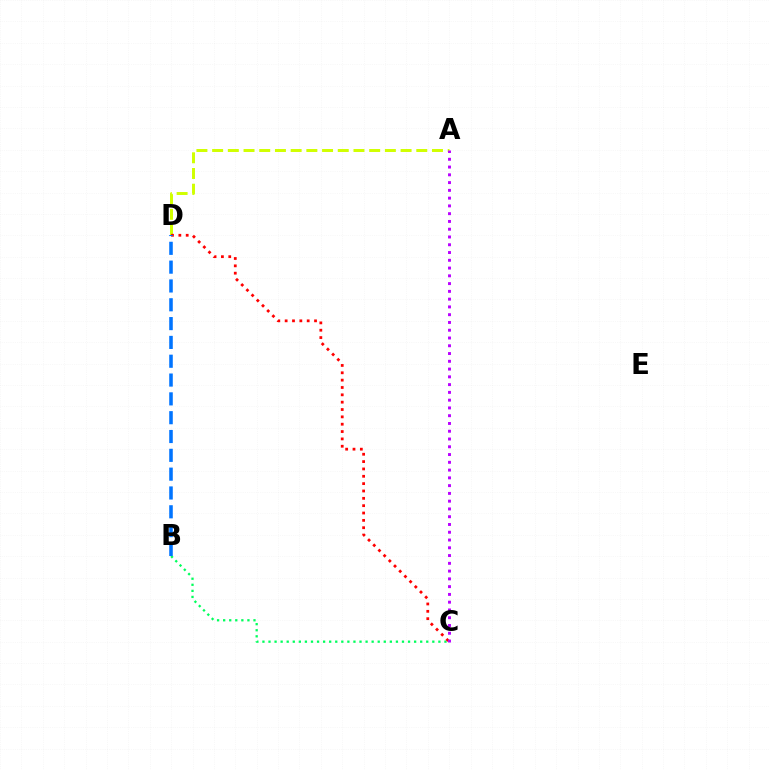{('A', 'D'): [{'color': '#d1ff00', 'line_style': 'dashed', 'thickness': 2.13}], ('B', 'C'): [{'color': '#00ff5c', 'line_style': 'dotted', 'thickness': 1.65}], ('C', 'D'): [{'color': '#ff0000', 'line_style': 'dotted', 'thickness': 2.0}], ('B', 'D'): [{'color': '#0074ff', 'line_style': 'dashed', 'thickness': 2.56}], ('A', 'C'): [{'color': '#b900ff', 'line_style': 'dotted', 'thickness': 2.11}]}